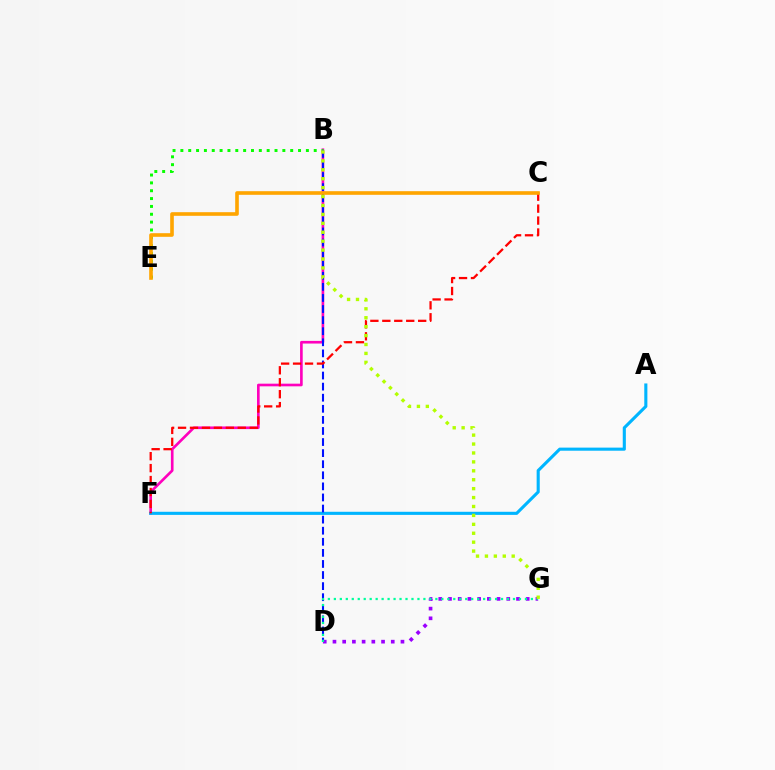{('B', 'F'): [{'color': '#ff00bd', 'line_style': 'solid', 'thickness': 1.91}], ('B', 'E'): [{'color': '#08ff00', 'line_style': 'dotted', 'thickness': 2.13}], ('A', 'F'): [{'color': '#00b5ff', 'line_style': 'solid', 'thickness': 2.23}], ('B', 'D'): [{'color': '#0010ff', 'line_style': 'dashed', 'thickness': 1.51}], ('D', 'G'): [{'color': '#9b00ff', 'line_style': 'dotted', 'thickness': 2.64}, {'color': '#00ff9d', 'line_style': 'dotted', 'thickness': 1.62}], ('C', 'F'): [{'color': '#ff0000', 'line_style': 'dashed', 'thickness': 1.62}], ('C', 'E'): [{'color': '#ffa500', 'line_style': 'solid', 'thickness': 2.61}], ('B', 'G'): [{'color': '#b3ff00', 'line_style': 'dotted', 'thickness': 2.42}]}